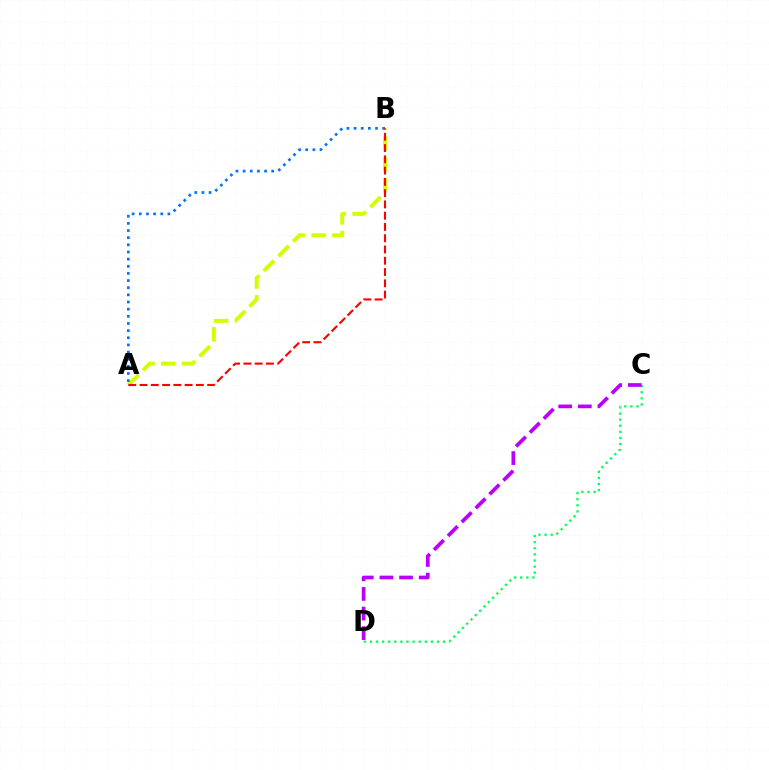{('A', 'B'): [{'color': '#d1ff00', 'line_style': 'dashed', 'thickness': 2.82}, {'color': '#0074ff', 'line_style': 'dotted', 'thickness': 1.94}, {'color': '#ff0000', 'line_style': 'dashed', 'thickness': 1.53}], ('C', 'D'): [{'color': '#00ff5c', 'line_style': 'dotted', 'thickness': 1.66}, {'color': '#b900ff', 'line_style': 'dashed', 'thickness': 2.67}]}